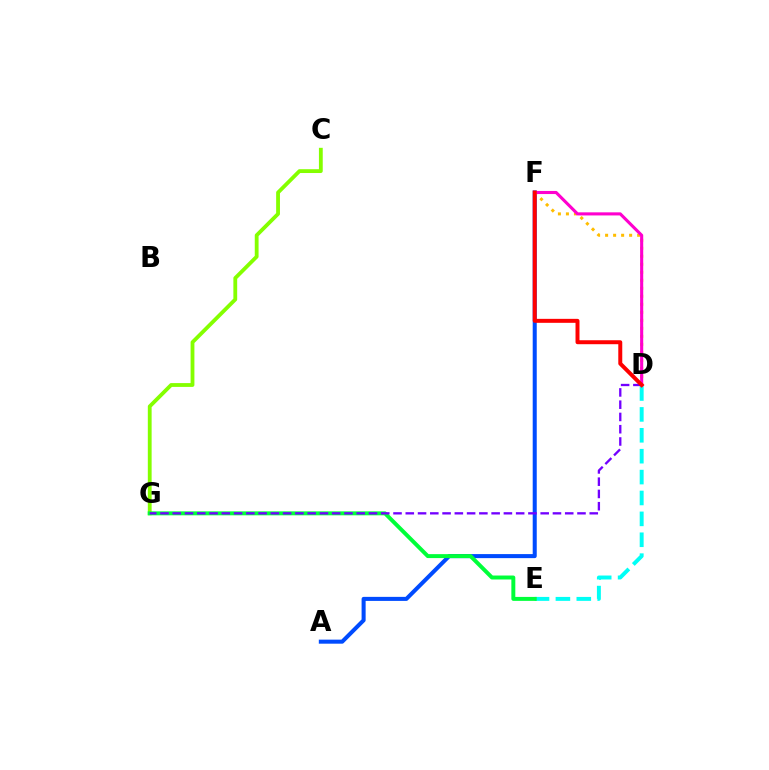{('C', 'G'): [{'color': '#84ff00', 'line_style': 'solid', 'thickness': 2.75}], ('A', 'F'): [{'color': '#004bff', 'line_style': 'solid', 'thickness': 2.91}], ('D', 'F'): [{'color': '#ffbd00', 'line_style': 'dotted', 'thickness': 2.18}, {'color': '#ff00cf', 'line_style': 'solid', 'thickness': 2.23}, {'color': '#ff0000', 'line_style': 'solid', 'thickness': 2.86}], ('D', 'E'): [{'color': '#00fff6', 'line_style': 'dashed', 'thickness': 2.84}], ('E', 'G'): [{'color': '#00ff39', 'line_style': 'solid', 'thickness': 2.85}], ('D', 'G'): [{'color': '#7200ff', 'line_style': 'dashed', 'thickness': 1.67}]}